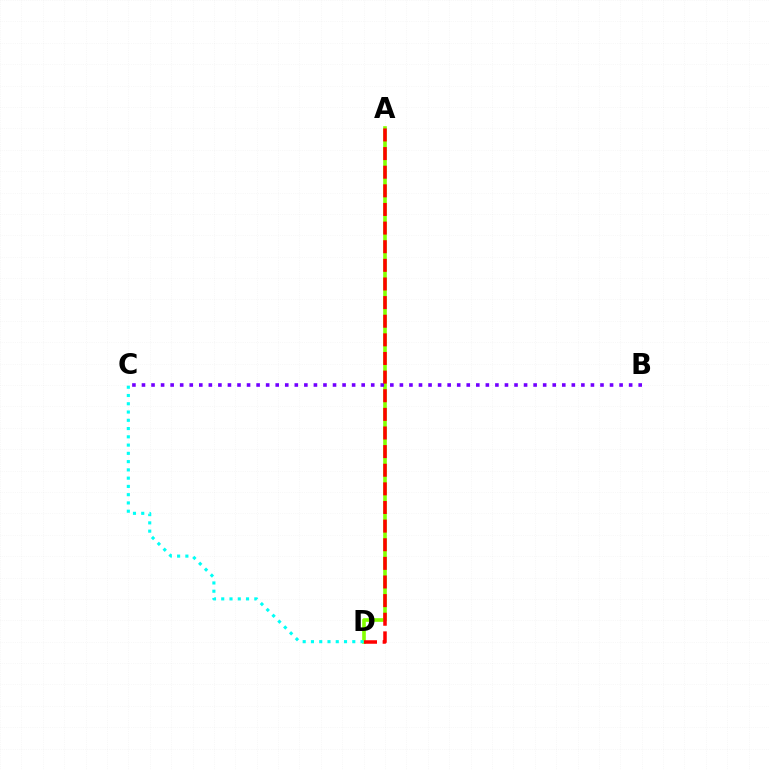{('A', 'D'): [{'color': '#84ff00', 'line_style': 'solid', 'thickness': 2.61}, {'color': '#ff0000', 'line_style': 'dashed', 'thickness': 2.53}], ('B', 'C'): [{'color': '#7200ff', 'line_style': 'dotted', 'thickness': 2.6}], ('C', 'D'): [{'color': '#00fff6', 'line_style': 'dotted', 'thickness': 2.25}]}